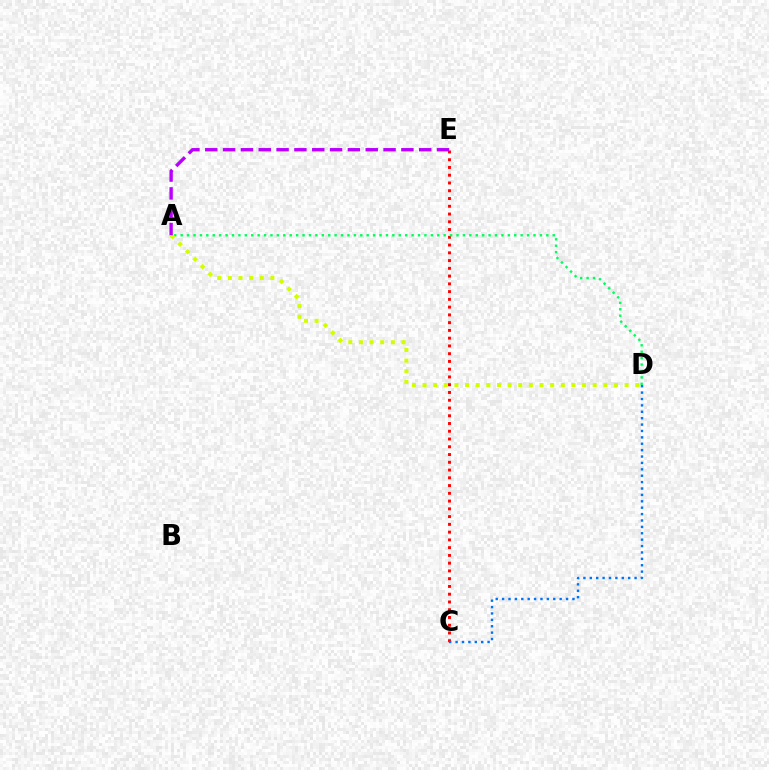{('C', 'E'): [{'color': '#ff0000', 'line_style': 'dotted', 'thickness': 2.11}], ('A', 'D'): [{'color': '#00ff5c', 'line_style': 'dotted', 'thickness': 1.74}, {'color': '#d1ff00', 'line_style': 'dotted', 'thickness': 2.89}], ('C', 'D'): [{'color': '#0074ff', 'line_style': 'dotted', 'thickness': 1.74}], ('A', 'E'): [{'color': '#b900ff', 'line_style': 'dashed', 'thickness': 2.42}]}